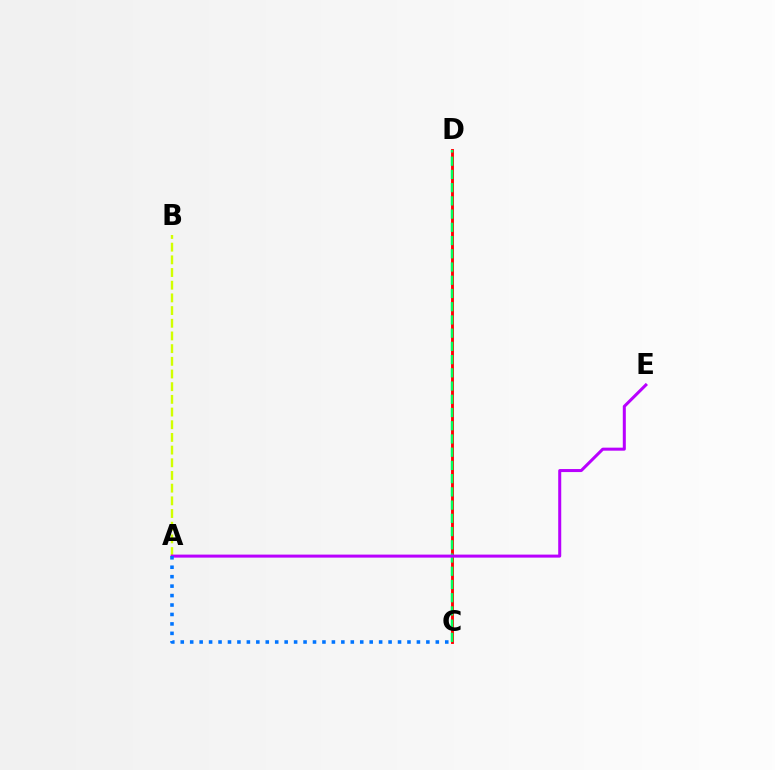{('A', 'B'): [{'color': '#d1ff00', 'line_style': 'dashed', 'thickness': 1.72}], ('C', 'D'): [{'color': '#ff0000', 'line_style': 'solid', 'thickness': 2.06}, {'color': '#00ff5c', 'line_style': 'dashed', 'thickness': 1.8}], ('A', 'E'): [{'color': '#b900ff', 'line_style': 'solid', 'thickness': 2.18}], ('A', 'C'): [{'color': '#0074ff', 'line_style': 'dotted', 'thickness': 2.57}]}